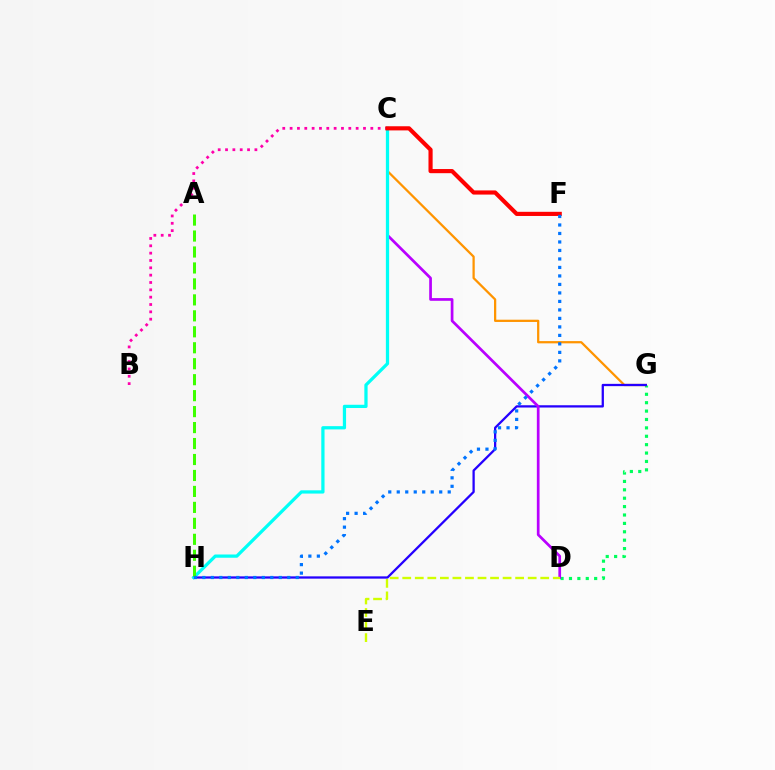{('D', 'G'): [{'color': '#00ff5c', 'line_style': 'dotted', 'thickness': 2.28}], ('C', 'G'): [{'color': '#ff9400', 'line_style': 'solid', 'thickness': 1.62}], ('B', 'C'): [{'color': '#ff00ac', 'line_style': 'dotted', 'thickness': 1.99}], ('G', 'H'): [{'color': '#2500ff', 'line_style': 'solid', 'thickness': 1.64}], ('C', 'D'): [{'color': '#b900ff', 'line_style': 'solid', 'thickness': 1.95}], ('C', 'H'): [{'color': '#00fff6', 'line_style': 'solid', 'thickness': 2.34}], ('C', 'F'): [{'color': '#ff0000', 'line_style': 'solid', 'thickness': 2.99}], ('A', 'H'): [{'color': '#3dff00', 'line_style': 'dashed', 'thickness': 2.17}], ('D', 'E'): [{'color': '#d1ff00', 'line_style': 'dashed', 'thickness': 1.7}], ('F', 'H'): [{'color': '#0074ff', 'line_style': 'dotted', 'thickness': 2.31}]}